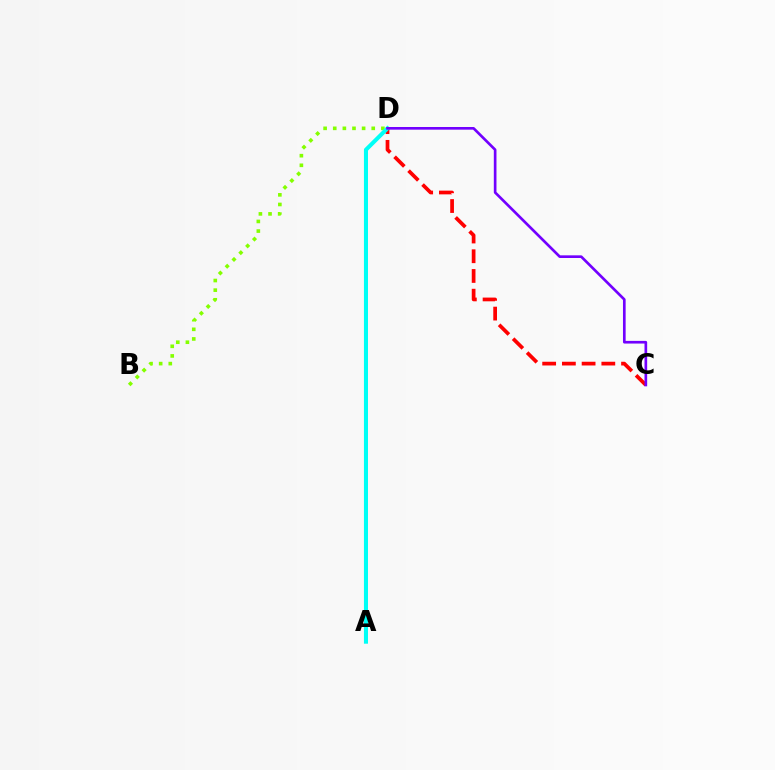{('B', 'D'): [{'color': '#84ff00', 'line_style': 'dotted', 'thickness': 2.62}], ('C', 'D'): [{'color': '#ff0000', 'line_style': 'dashed', 'thickness': 2.68}, {'color': '#7200ff', 'line_style': 'solid', 'thickness': 1.92}], ('A', 'D'): [{'color': '#00fff6', 'line_style': 'solid', 'thickness': 2.92}]}